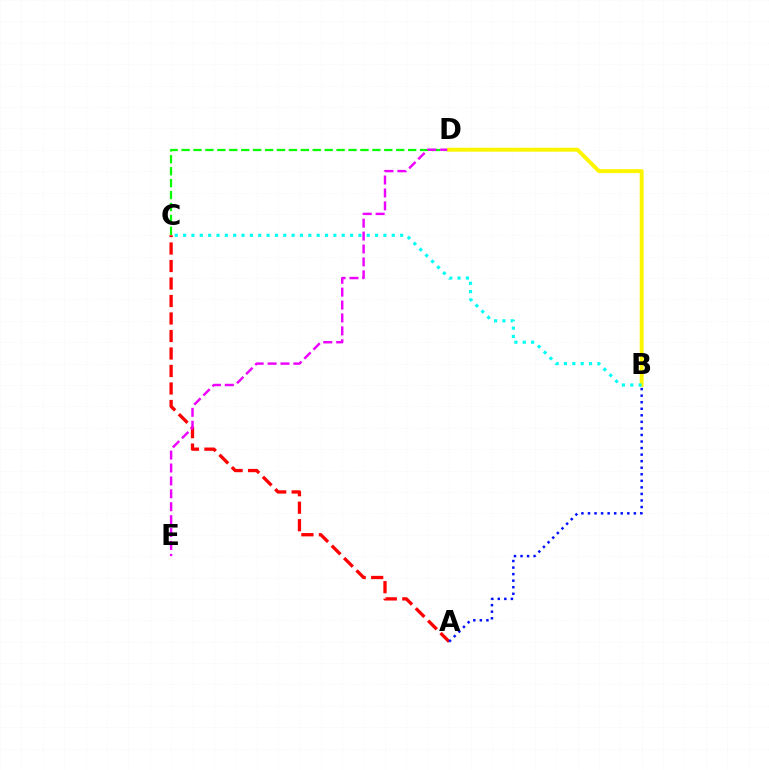{('A', 'C'): [{'color': '#ff0000', 'line_style': 'dashed', 'thickness': 2.38}], ('C', 'D'): [{'color': '#08ff00', 'line_style': 'dashed', 'thickness': 1.62}], ('D', 'E'): [{'color': '#ee00ff', 'line_style': 'dashed', 'thickness': 1.75}], ('A', 'B'): [{'color': '#0010ff', 'line_style': 'dotted', 'thickness': 1.78}], ('B', 'D'): [{'color': '#fcf500', 'line_style': 'solid', 'thickness': 2.81}], ('B', 'C'): [{'color': '#00fff6', 'line_style': 'dotted', 'thickness': 2.27}]}